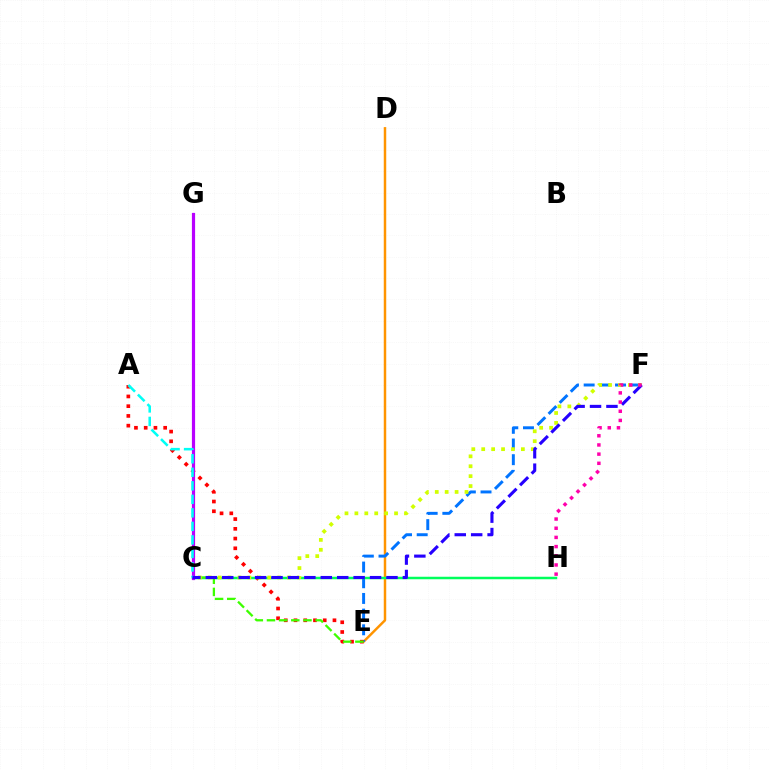{('D', 'E'): [{'color': '#ff9400', 'line_style': 'solid', 'thickness': 1.78}], ('E', 'F'): [{'color': '#0074ff', 'line_style': 'dashed', 'thickness': 2.13}], ('A', 'E'): [{'color': '#ff0000', 'line_style': 'dotted', 'thickness': 2.65}], ('C', 'H'): [{'color': '#00ff5c', 'line_style': 'solid', 'thickness': 1.8}], ('C', 'E'): [{'color': '#3dff00', 'line_style': 'dashed', 'thickness': 1.65}], ('C', 'G'): [{'color': '#b900ff', 'line_style': 'solid', 'thickness': 2.3}], ('A', 'C'): [{'color': '#00fff6', 'line_style': 'dashed', 'thickness': 1.84}], ('C', 'F'): [{'color': '#d1ff00', 'line_style': 'dotted', 'thickness': 2.69}, {'color': '#2500ff', 'line_style': 'dashed', 'thickness': 2.23}], ('F', 'H'): [{'color': '#ff00ac', 'line_style': 'dotted', 'thickness': 2.49}]}